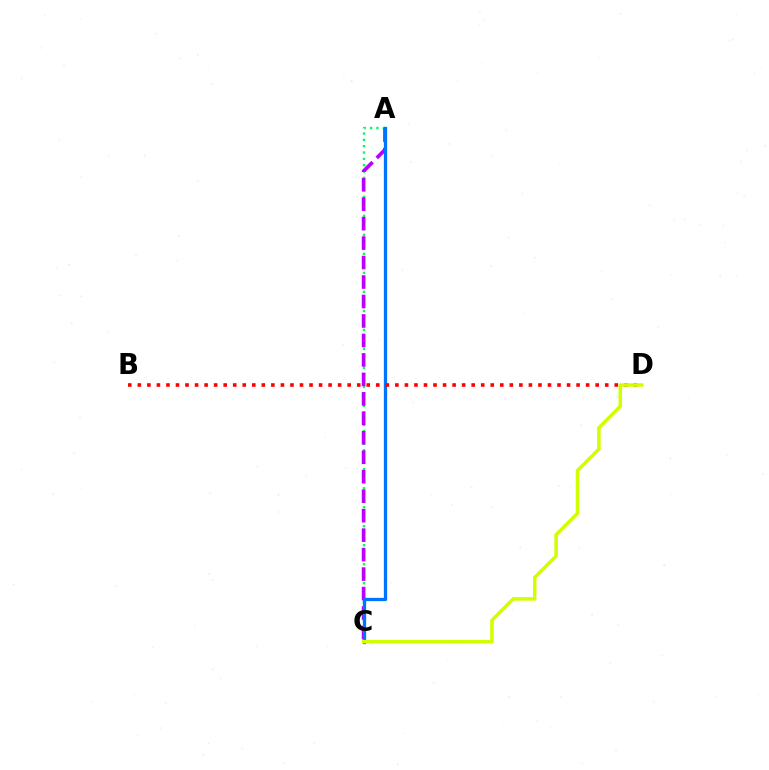{('A', 'C'): [{'color': '#00ff5c', 'line_style': 'dotted', 'thickness': 1.72}, {'color': '#b900ff', 'line_style': 'dashed', 'thickness': 2.65}, {'color': '#0074ff', 'line_style': 'solid', 'thickness': 2.37}], ('B', 'D'): [{'color': '#ff0000', 'line_style': 'dotted', 'thickness': 2.59}], ('C', 'D'): [{'color': '#d1ff00', 'line_style': 'solid', 'thickness': 2.54}]}